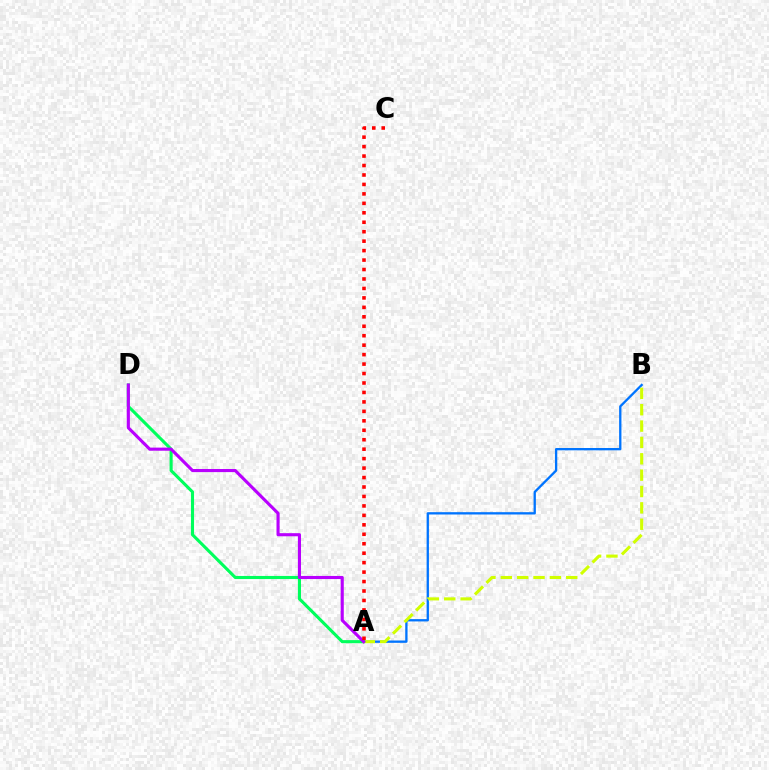{('A', 'B'): [{'color': '#0074ff', 'line_style': 'solid', 'thickness': 1.67}, {'color': '#d1ff00', 'line_style': 'dashed', 'thickness': 2.22}], ('A', 'D'): [{'color': '#00ff5c', 'line_style': 'solid', 'thickness': 2.23}, {'color': '#b900ff', 'line_style': 'solid', 'thickness': 2.24}], ('A', 'C'): [{'color': '#ff0000', 'line_style': 'dotted', 'thickness': 2.57}]}